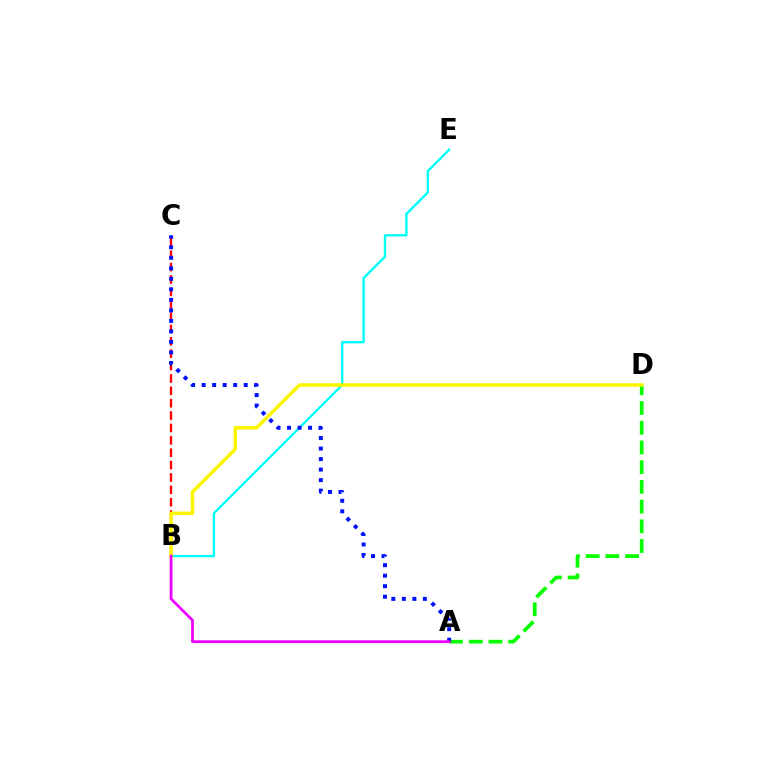{('B', 'C'): [{'color': '#ff0000', 'line_style': 'dashed', 'thickness': 1.68}], ('B', 'E'): [{'color': '#00fff6', 'line_style': 'solid', 'thickness': 1.72}], ('A', 'D'): [{'color': '#08ff00', 'line_style': 'dashed', 'thickness': 2.68}], ('A', 'C'): [{'color': '#0010ff', 'line_style': 'dotted', 'thickness': 2.86}], ('B', 'D'): [{'color': '#fcf500', 'line_style': 'solid', 'thickness': 2.53}], ('A', 'B'): [{'color': '#ee00ff', 'line_style': 'solid', 'thickness': 1.97}]}